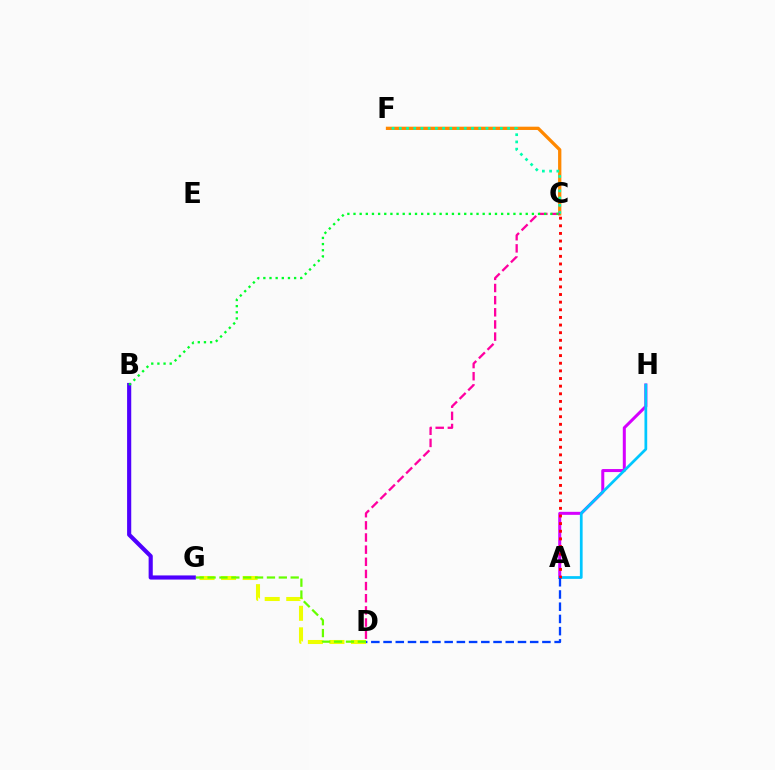{('D', 'G'): [{'color': '#eeff00', 'line_style': 'dashed', 'thickness': 2.93}, {'color': '#66ff00', 'line_style': 'dashed', 'thickness': 1.61}], ('C', 'F'): [{'color': '#ff8800', 'line_style': 'solid', 'thickness': 2.37}, {'color': '#00ffaf', 'line_style': 'dotted', 'thickness': 1.96}], ('A', 'H'): [{'color': '#d600ff', 'line_style': 'solid', 'thickness': 2.17}, {'color': '#00c7ff', 'line_style': 'solid', 'thickness': 1.97}], ('A', 'C'): [{'color': '#ff0000', 'line_style': 'dotted', 'thickness': 2.07}], ('A', 'D'): [{'color': '#003fff', 'line_style': 'dashed', 'thickness': 1.66}], ('B', 'G'): [{'color': '#4f00ff', 'line_style': 'solid', 'thickness': 2.98}], ('C', 'D'): [{'color': '#ff00a0', 'line_style': 'dashed', 'thickness': 1.65}], ('B', 'C'): [{'color': '#00ff27', 'line_style': 'dotted', 'thickness': 1.67}]}